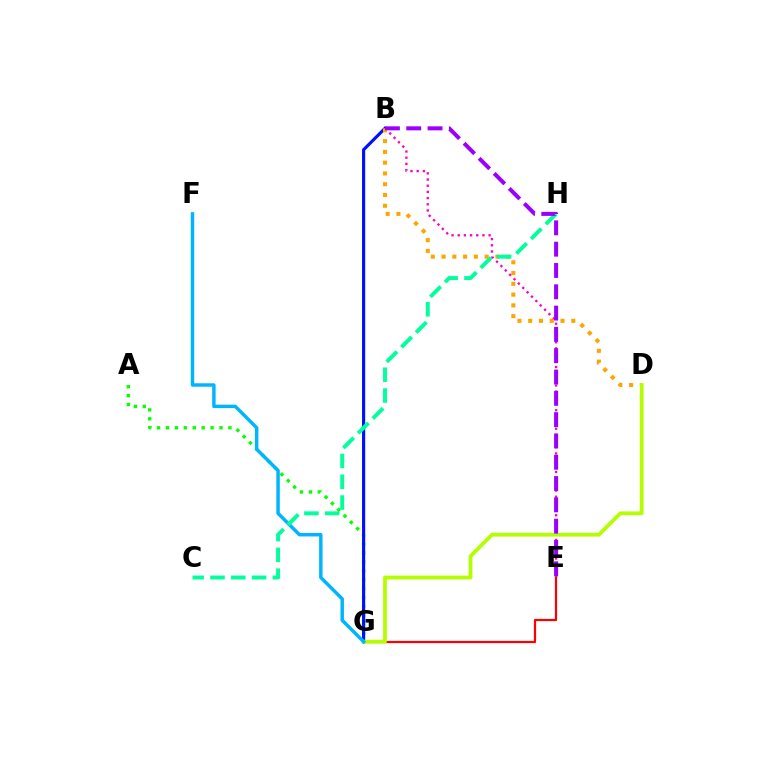{('A', 'G'): [{'color': '#08ff00', 'line_style': 'dotted', 'thickness': 2.42}], ('B', 'G'): [{'color': '#0010ff', 'line_style': 'solid', 'thickness': 2.27}], ('B', 'E'): [{'color': '#ff00bd', 'line_style': 'dotted', 'thickness': 1.68}, {'color': '#9b00ff', 'line_style': 'dashed', 'thickness': 2.89}], ('B', 'D'): [{'color': '#ffa500', 'line_style': 'dotted', 'thickness': 2.93}], ('E', 'G'): [{'color': '#ff0000', 'line_style': 'solid', 'thickness': 1.59}], ('D', 'G'): [{'color': '#b3ff00', 'line_style': 'solid', 'thickness': 2.71}], ('F', 'G'): [{'color': '#00b5ff', 'line_style': 'solid', 'thickness': 2.48}], ('C', 'H'): [{'color': '#00ff9d', 'line_style': 'dashed', 'thickness': 2.82}]}